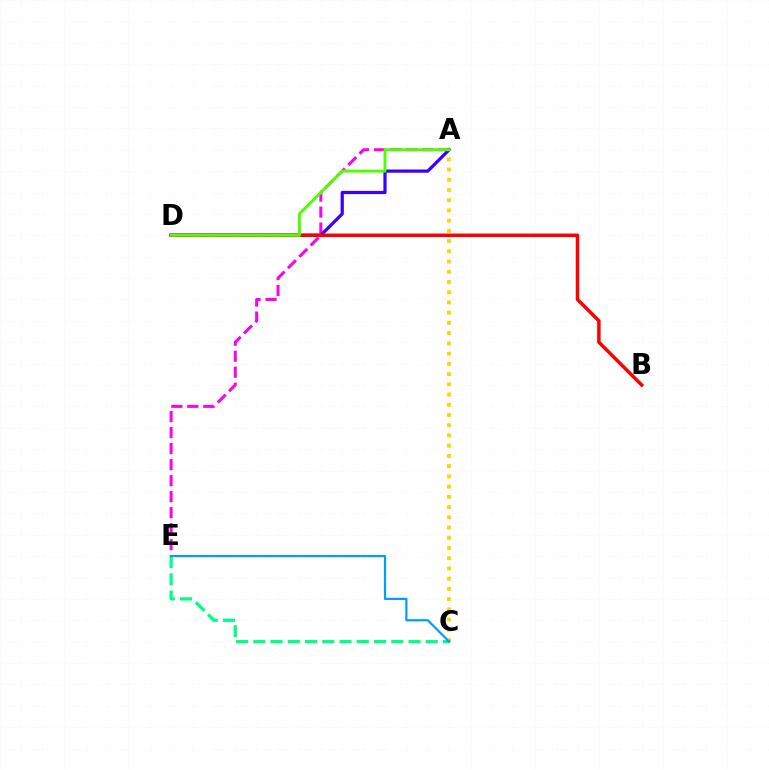{('A', 'E'): [{'color': '#ff00ed', 'line_style': 'dashed', 'thickness': 2.17}], ('A', 'D'): [{'color': '#3700ff', 'line_style': 'solid', 'thickness': 2.32}, {'color': '#4fff00', 'line_style': 'solid', 'thickness': 2.11}], ('A', 'C'): [{'color': '#ffd500', 'line_style': 'dotted', 'thickness': 2.78}], ('C', 'E'): [{'color': '#00ff86', 'line_style': 'dashed', 'thickness': 2.34}, {'color': '#009eff', 'line_style': 'solid', 'thickness': 1.59}], ('B', 'D'): [{'color': '#ff0000', 'line_style': 'solid', 'thickness': 2.51}]}